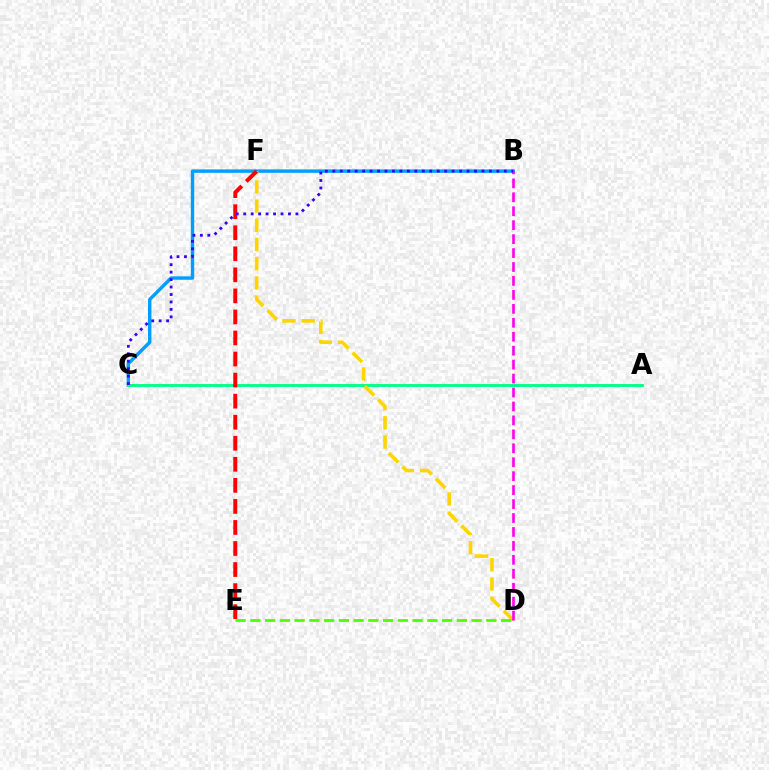{('B', 'C'): [{'color': '#009eff', 'line_style': 'solid', 'thickness': 2.46}, {'color': '#3700ff', 'line_style': 'dotted', 'thickness': 2.03}], ('A', 'C'): [{'color': '#00ff86', 'line_style': 'solid', 'thickness': 2.06}], ('D', 'F'): [{'color': '#ffd500', 'line_style': 'dashed', 'thickness': 2.61}], ('D', 'E'): [{'color': '#4fff00', 'line_style': 'dashed', 'thickness': 2.0}], ('E', 'F'): [{'color': '#ff0000', 'line_style': 'dashed', 'thickness': 2.86}], ('B', 'D'): [{'color': '#ff00ed', 'line_style': 'dashed', 'thickness': 1.89}]}